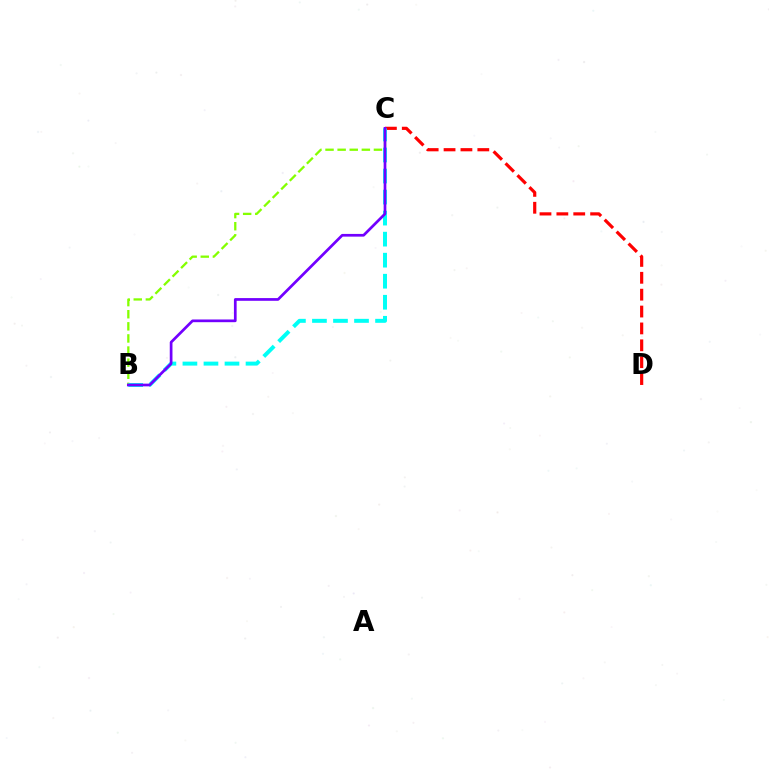{('B', 'C'): [{'color': '#84ff00', 'line_style': 'dashed', 'thickness': 1.64}, {'color': '#00fff6', 'line_style': 'dashed', 'thickness': 2.86}, {'color': '#7200ff', 'line_style': 'solid', 'thickness': 1.95}], ('C', 'D'): [{'color': '#ff0000', 'line_style': 'dashed', 'thickness': 2.29}]}